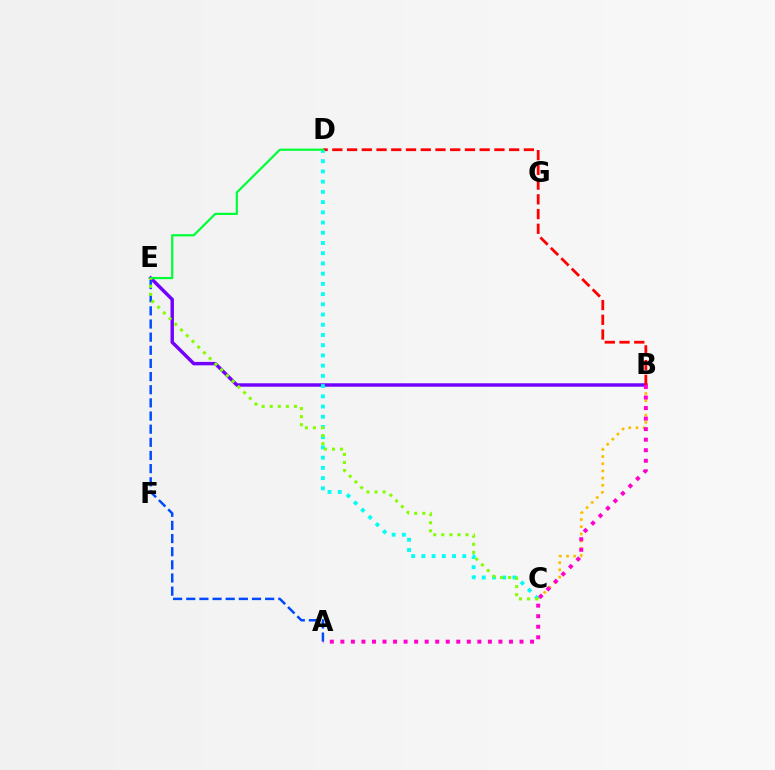{('B', 'C'): [{'color': '#ffbd00', 'line_style': 'dotted', 'thickness': 1.95}], ('B', 'E'): [{'color': '#7200ff', 'line_style': 'solid', 'thickness': 2.47}], ('B', 'D'): [{'color': '#ff0000', 'line_style': 'dashed', 'thickness': 2.0}], ('A', 'E'): [{'color': '#004bff', 'line_style': 'dashed', 'thickness': 1.79}], ('C', 'D'): [{'color': '#00fff6', 'line_style': 'dotted', 'thickness': 2.78}], ('D', 'E'): [{'color': '#00ff39', 'line_style': 'solid', 'thickness': 1.6}], ('A', 'B'): [{'color': '#ff00cf', 'line_style': 'dotted', 'thickness': 2.86}], ('C', 'E'): [{'color': '#84ff00', 'line_style': 'dotted', 'thickness': 2.2}]}